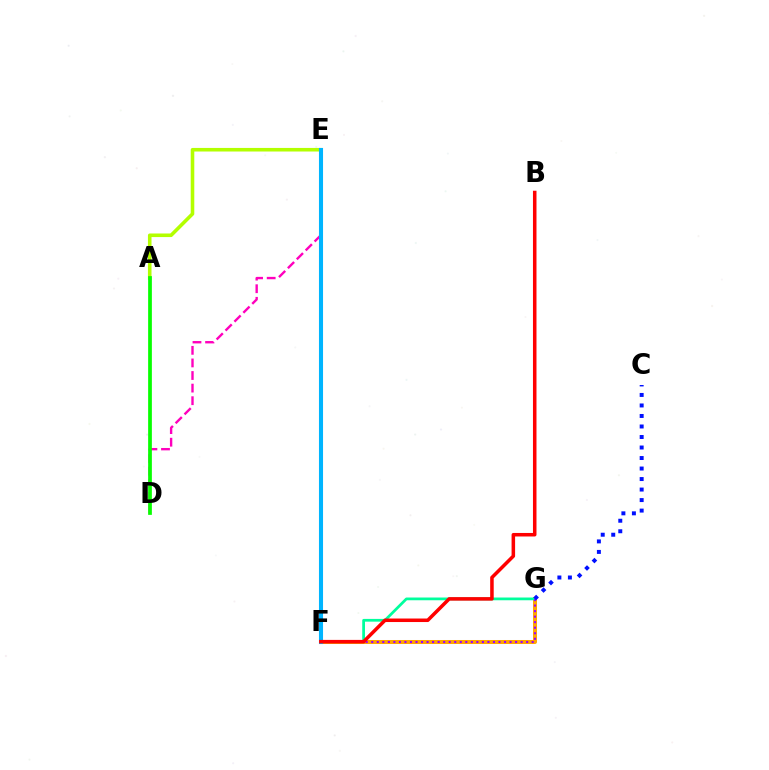{('F', 'G'): [{'color': '#ffa500', 'line_style': 'solid', 'thickness': 2.88}, {'color': '#00ff9d', 'line_style': 'solid', 'thickness': 1.98}, {'color': '#9b00ff', 'line_style': 'dotted', 'thickness': 1.5}], ('D', 'E'): [{'color': '#ff00bd', 'line_style': 'dashed', 'thickness': 1.71}], ('A', 'E'): [{'color': '#b3ff00', 'line_style': 'solid', 'thickness': 2.58}], ('A', 'D'): [{'color': '#08ff00', 'line_style': 'solid', 'thickness': 2.68}], ('C', 'G'): [{'color': '#0010ff', 'line_style': 'dotted', 'thickness': 2.86}], ('E', 'F'): [{'color': '#00b5ff', 'line_style': 'solid', 'thickness': 2.94}], ('B', 'F'): [{'color': '#ff0000', 'line_style': 'solid', 'thickness': 2.54}]}